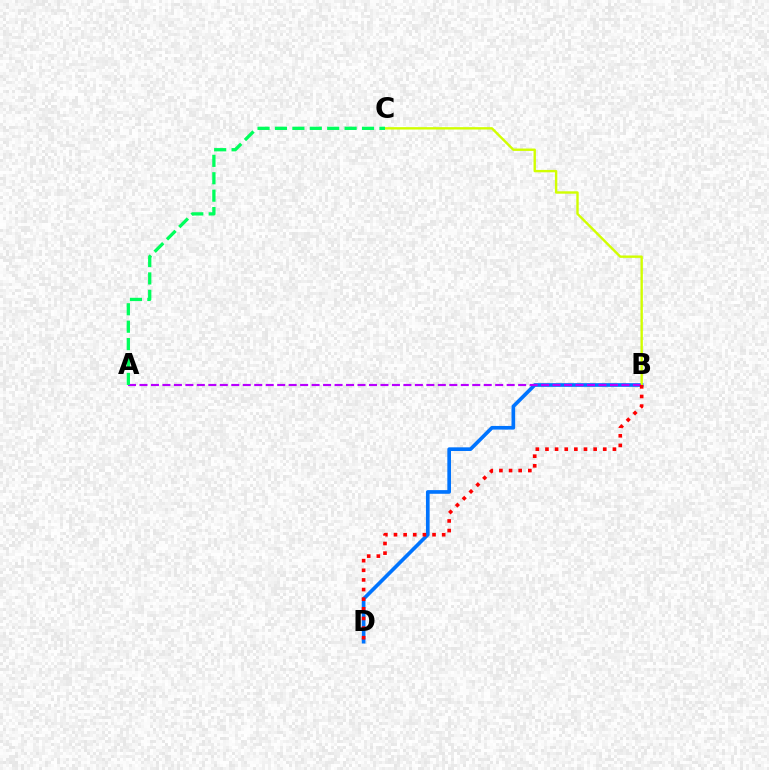{('B', 'D'): [{'color': '#0074ff', 'line_style': 'solid', 'thickness': 2.64}, {'color': '#ff0000', 'line_style': 'dotted', 'thickness': 2.62}], ('B', 'C'): [{'color': '#d1ff00', 'line_style': 'solid', 'thickness': 1.72}], ('A', 'B'): [{'color': '#b900ff', 'line_style': 'dashed', 'thickness': 1.56}], ('A', 'C'): [{'color': '#00ff5c', 'line_style': 'dashed', 'thickness': 2.37}]}